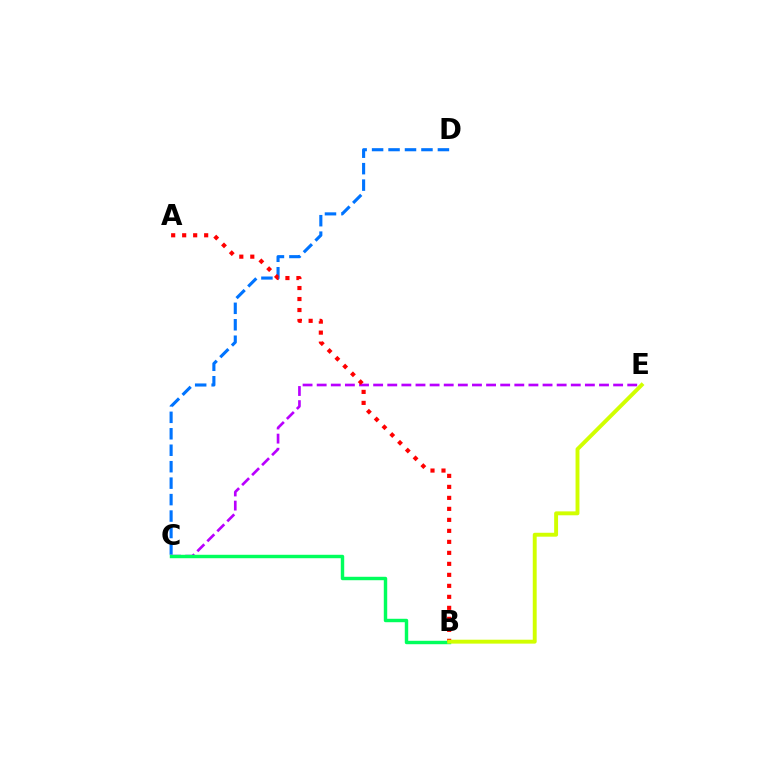{('C', 'D'): [{'color': '#0074ff', 'line_style': 'dashed', 'thickness': 2.24}], ('C', 'E'): [{'color': '#b900ff', 'line_style': 'dashed', 'thickness': 1.92}], ('B', 'C'): [{'color': '#00ff5c', 'line_style': 'solid', 'thickness': 2.47}], ('A', 'B'): [{'color': '#ff0000', 'line_style': 'dotted', 'thickness': 2.99}], ('B', 'E'): [{'color': '#d1ff00', 'line_style': 'solid', 'thickness': 2.81}]}